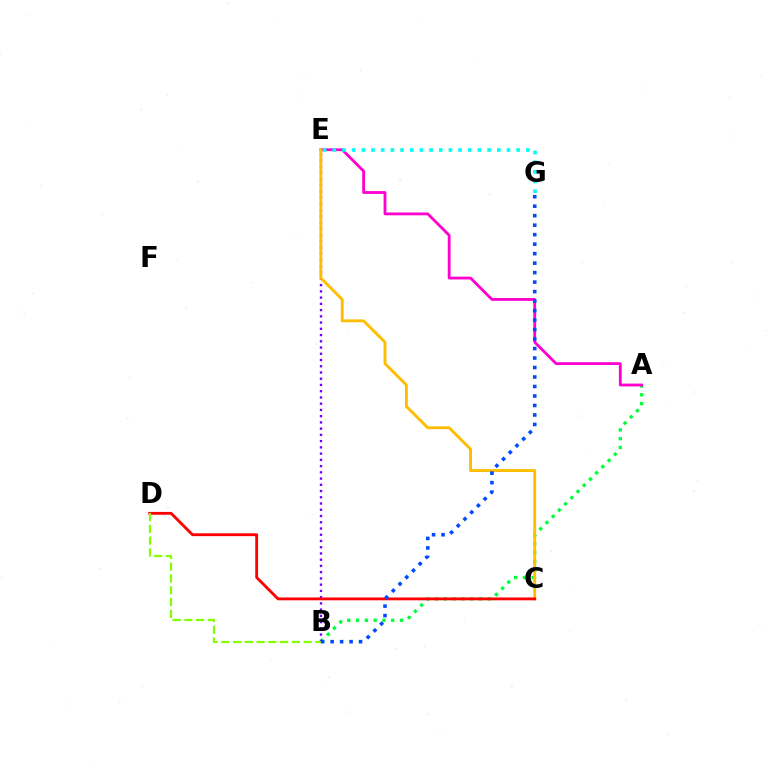{('A', 'B'): [{'color': '#00ff39', 'line_style': 'dotted', 'thickness': 2.39}], ('A', 'E'): [{'color': '#ff00cf', 'line_style': 'solid', 'thickness': 2.02}], ('B', 'E'): [{'color': '#7200ff', 'line_style': 'dotted', 'thickness': 1.7}], ('C', 'E'): [{'color': '#ffbd00', 'line_style': 'solid', 'thickness': 2.07}], ('C', 'D'): [{'color': '#ff0000', 'line_style': 'solid', 'thickness': 2.04}], ('B', 'D'): [{'color': '#84ff00', 'line_style': 'dashed', 'thickness': 1.6}], ('B', 'G'): [{'color': '#004bff', 'line_style': 'dotted', 'thickness': 2.58}], ('E', 'G'): [{'color': '#00fff6', 'line_style': 'dotted', 'thickness': 2.63}]}